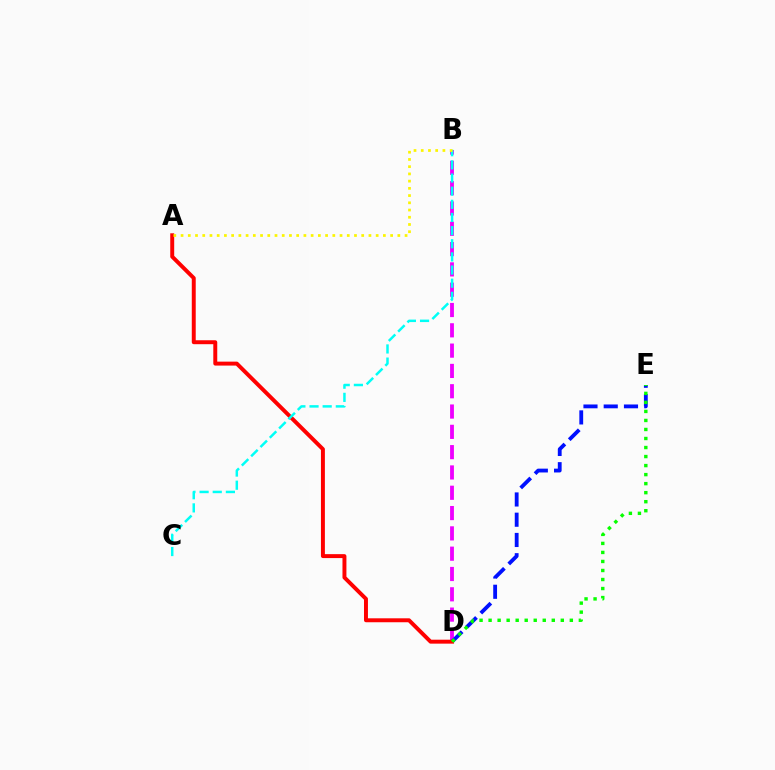{('B', 'D'): [{'color': '#ee00ff', 'line_style': 'dashed', 'thickness': 2.76}], ('D', 'E'): [{'color': '#0010ff', 'line_style': 'dashed', 'thickness': 2.75}, {'color': '#08ff00', 'line_style': 'dotted', 'thickness': 2.45}], ('A', 'D'): [{'color': '#ff0000', 'line_style': 'solid', 'thickness': 2.84}], ('B', 'C'): [{'color': '#00fff6', 'line_style': 'dashed', 'thickness': 1.79}], ('A', 'B'): [{'color': '#fcf500', 'line_style': 'dotted', 'thickness': 1.96}]}